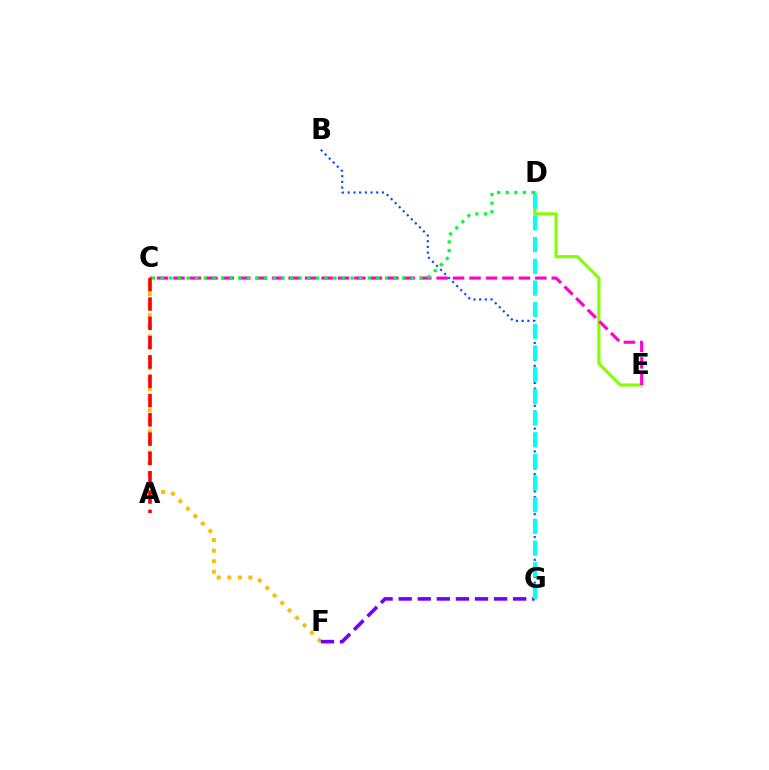{('B', 'G'): [{'color': '#004bff', 'line_style': 'dotted', 'thickness': 1.55}], ('C', 'F'): [{'color': '#ffbd00', 'line_style': 'dotted', 'thickness': 2.87}], ('F', 'G'): [{'color': '#7200ff', 'line_style': 'dashed', 'thickness': 2.59}], ('D', 'E'): [{'color': '#84ff00', 'line_style': 'solid', 'thickness': 2.29}], ('C', 'E'): [{'color': '#ff00cf', 'line_style': 'dashed', 'thickness': 2.23}], ('A', 'C'): [{'color': '#ff0000', 'line_style': 'dashed', 'thickness': 2.62}], ('D', 'G'): [{'color': '#00fff6', 'line_style': 'dashed', 'thickness': 2.94}], ('C', 'D'): [{'color': '#00ff39', 'line_style': 'dotted', 'thickness': 2.34}]}